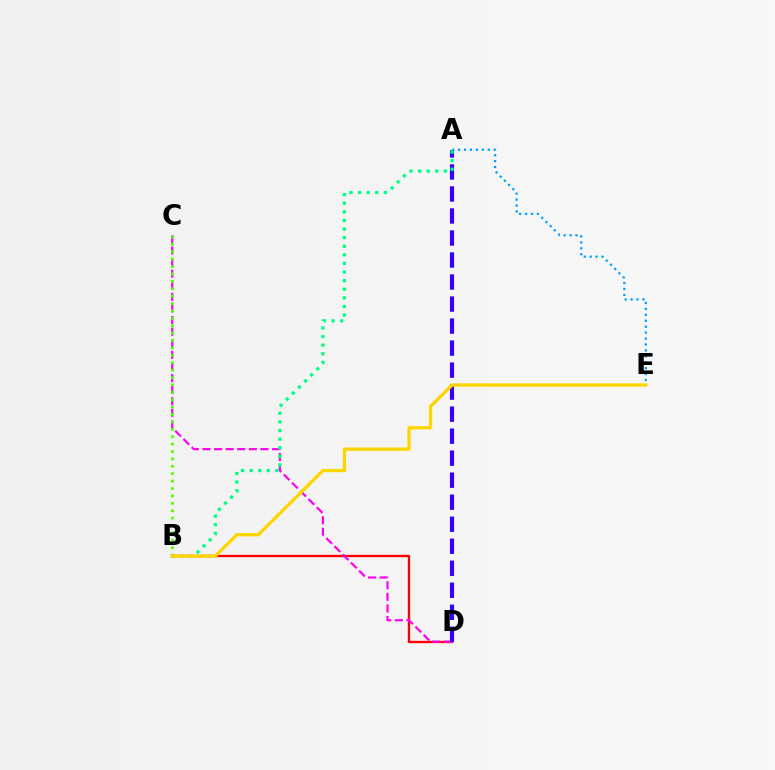{('B', 'D'): [{'color': '#ff0000', 'line_style': 'solid', 'thickness': 1.69}], ('C', 'D'): [{'color': '#ff00ed', 'line_style': 'dashed', 'thickness': 1.58}], ('A', 'D'): [{'color': '#3700ff', 'line_style': 'dashed', 'thickness': 2.99}], ('A', 'B'): [{'color': '#00ff86', 'line_style': 'dotted', 'thickness': 2.34}], ('A', 'E'): [{'color': '#009eff', 'line_style': 'dotted', 'thickness': 1.61}], ('B', 'C'): [{'color': '#4fff00', 'line_style': 'dotted', 'thickness': 2.01}], ('B', 'E'): [{'color': '#ffd500', 'line_style': 'solid', 'thickness': 2.37}]}